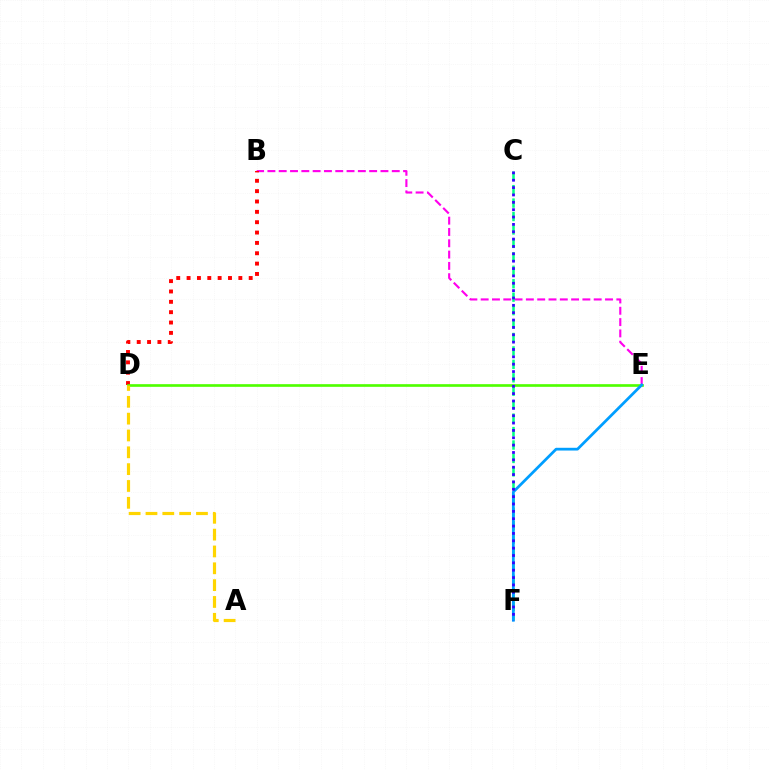{('B', 'E'): [{'color': '#ff00ed', 'line_style': 'dashed', 'thickness': 1.54}], ('C', 'F'): [{'color': '#00ff86', 'line_style': 'dashed', 'thickness': 1.83}, {'color': '#3700ff', 'line_style': 'dotted', 'thickness': 2.0}], ('B', 'D'): [{'color': '#ff0000', 'line_style': 'dotted', 'thickness': 2.81}], ('D', 'E'): [{'color': '#4fff00', 'line_style': 'solid', 'thickness': 1.92}], ('E', 'F'): [{'color': '#009eff', 'line_style': 'solid', 'thickness': 1.98}], ('A', 'D'): [{'color': '#ffd500', 'line_style': 'dashed', 'thickness': 2.29}]}